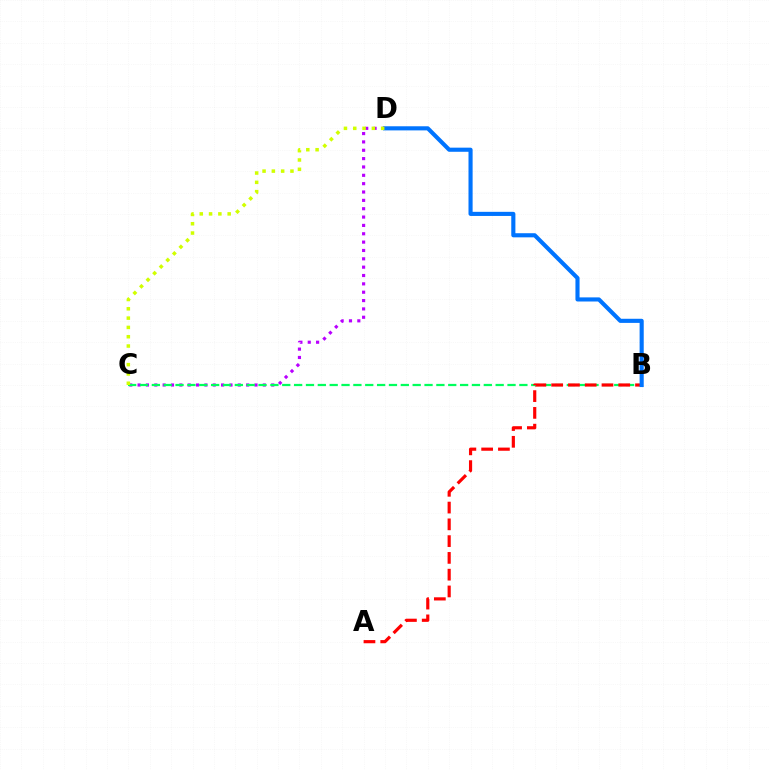{('C', 'D'): [{'color': '#b900ff', 'line_style': 'dotted', 'thickness': 2.27}, {'color': '#d1ff00', 'line_style': 'dotted', 'thickness': 2.53}], ('B', 'C'): [{'color': '#00ff5c', 'line_style': 'dashed', 'thickness': 1.61}], ('A', 'B'): [{'color': '#ff0000', 'line_style': 'dashed', 'thickness': 2.28}], ('B', 'D'): [{'color': '#0074ff', 'line_style': 'solid', 'thickness': 2.97}]}